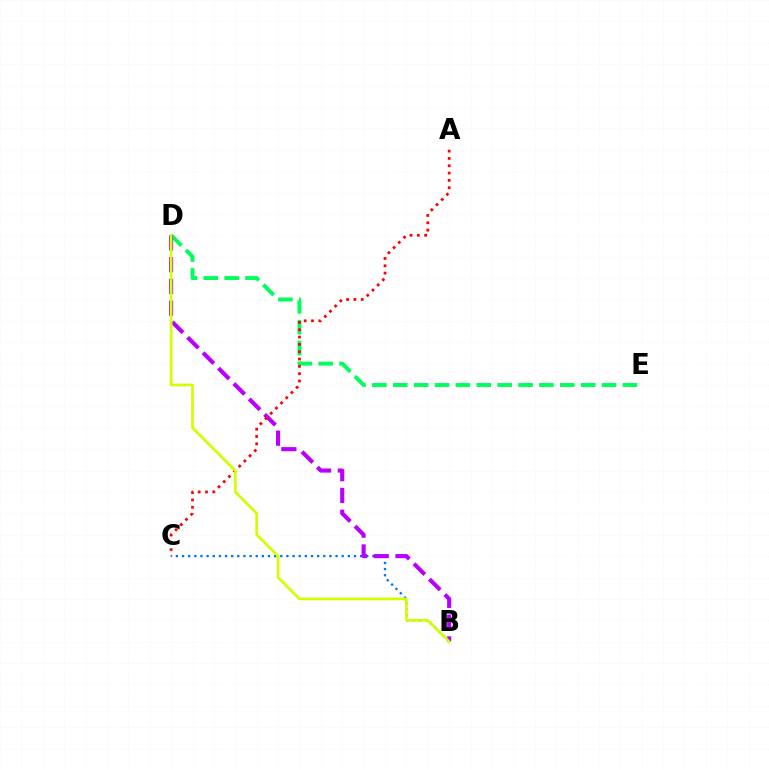{('D', 'E'): [{'color': '#00ff5c', 'line_style': 'dashed', 'thickness': 2.84}], ('B', 'C'): [{'color': '#0074ff', 'line_style': 'dotted', 'thickness': 1.67}], ('B', 'D'): [{'color': '#b900ff', 'line_style': 'dashed', 'thickness': 2.96}, {'color': '#d1ff00', 'line_style': 'solid', 'thickness': 1.93}], ('A', 'C'): [{'color': '#ff0000', 'line_style': 'dotted', 'thickness': 1.99}]}